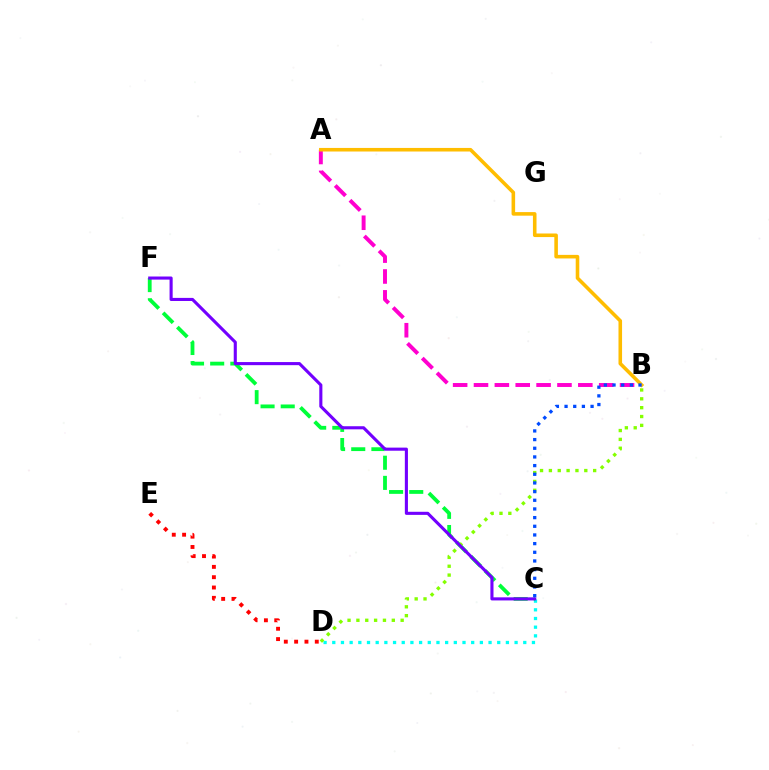{('A', 'B'): [{'color': '#ff00cf', 'line_style': 'dashed', 'thickness': 2.83}, {'color': '#ffbd00', 'line_style': 'solid', 'thickness': 2.58}], ('C', 'D'): [{'color': '#00fff6', 'line_style': 'dotted', 'thickness': 2.36}], ('C', 'F'): [{'color': '#00ff39', 'line_style': 'dashed', 'thickness': 2.74}, {'color': '#7200ff', 'line_style': 'solid', 'thickness': 2.23}], ('B', 'D'): [{'color': '#84ff00', 'line_style': 'dotted', 'thickness': 2.4}], ('B', 'C'): [{'color': '#004bff', 'line_style': 'dotted', 'thickness': 2.36}], ('D', 'E'): [{'color': '#ff0000', 'line_style': 'dotted', 'thickness': 2.8}]}